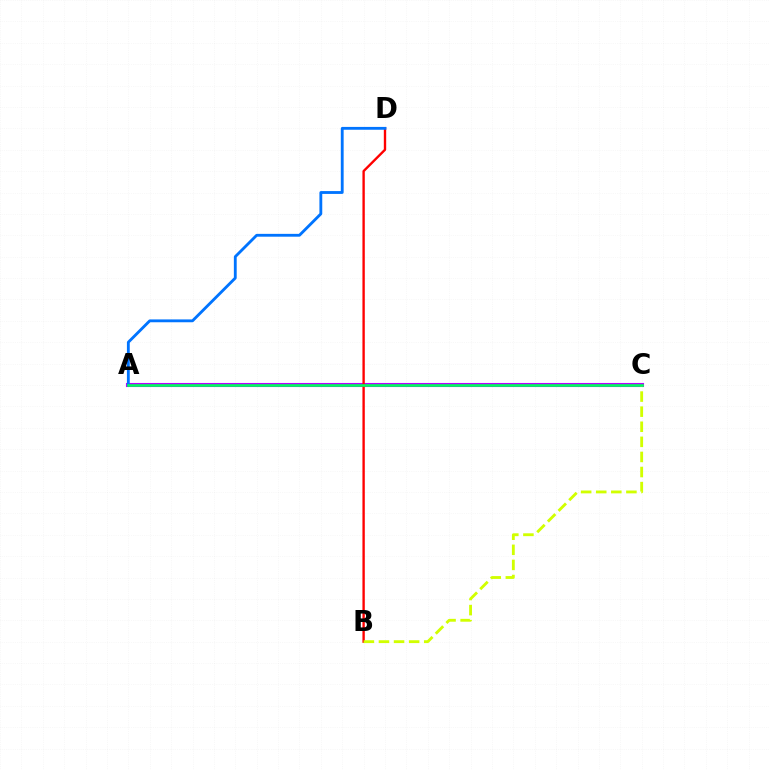{('A', 'C'): [{'color': '#b900ff', 'line_style': 'solid', 'thickness': 2.94}, {'color': '#00ff5c', 'line_style': 'solid', 'thickness': 1.88}], ('B', 'D'): [{'color': '#ff0000', 'line_style': 'solid', 'thickness': 1.7}], ('B', 'C'): [{'color': '#d1ff00', 'line_style': 'dashed', 'thickness': 2.05}], ('A', 'D'): [{'color': '#0074ff', 'line_style': 'solid', 'thickness': 2.04}]}